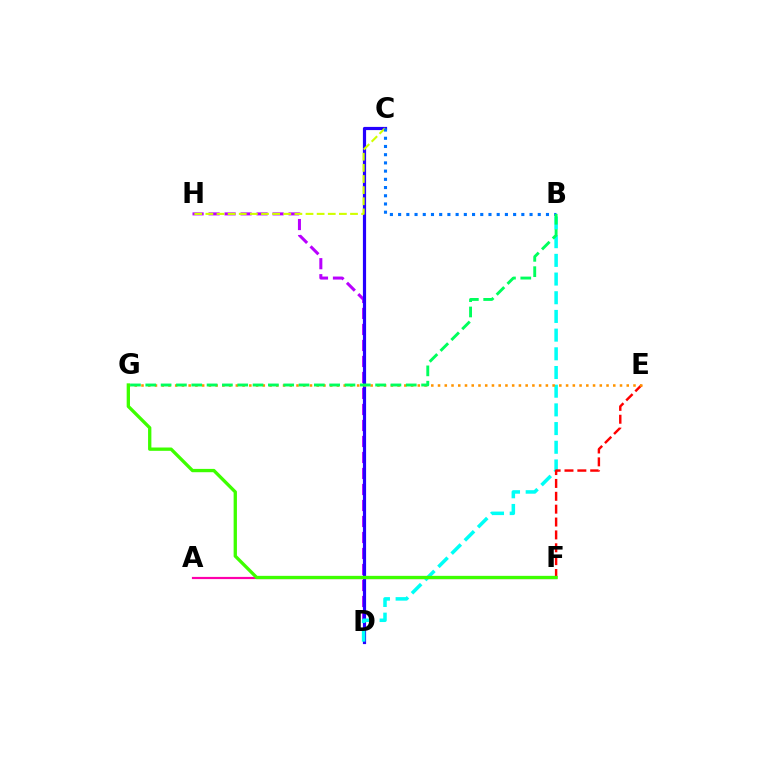{('D', 'H'): [{'color': '#b900ff', 'line_style': 'dashed', 'thickness': 2.17}], ('C', 'D'): [{'color': '#2500ff', 'line_style': 'solid', 'thickness': 2.29}], ('A', 'F'): [{'color': '#ff00ac', 'line_style': 'solid', 'thickness': 1.57}], ('B', 'D'): [{'color': '#00fff6', 'line_style': 'dashed', 'thickness': 2.54}], ('C', 'H'): [{'color': '#d1ff00', 'line_style': 'dashed', 'thickness': 1.51}], ('E', 'F'): [{'color': '#ff0000', 'line_style': 'dashed', 'thickness': 1.75}], ('E', 'G'): [{'color': '#ff9400', 'line_style': 'dotted', 'thickness': 1.83}], ('B', 'C'): [{'color': '#0074ff', 'line_style': 'dotted', 'thickness': 2.23}], ('B', 'G'): [{'color': '#00ff5c', 'line_style': 'dashed', 'thickness': 2.08}], ('F', 'G'): [{'color': '#3dff00', 'line_style': 'solid', 'thickness': 2.39}]}